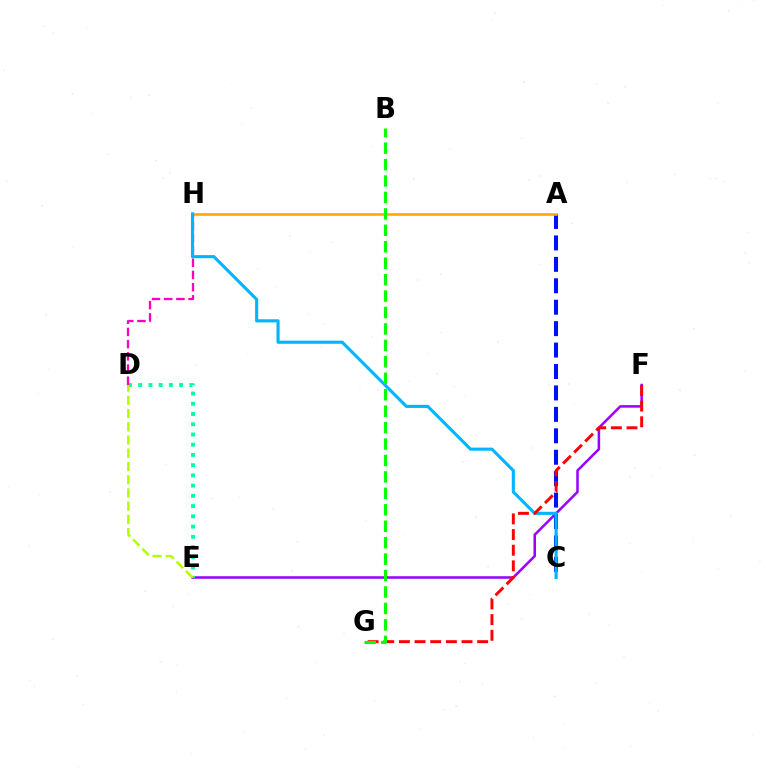{('A', 'C'): [{'color': '#0010ff', 'line_style': 'dashed', 'thickness': 2.91}], ('E', 'F'): [{'color': '#9b00ff', 'line_style': 'solid', 'thickness': 1.82}], ('A', 'H'): [{'color': '#ffa500', 'line_style': 'solid', 'thickness': 1.83}], ('D', 'E'): [{'color': '#00ff9d', 'line_style': 'dotted', 'thickness': 2.78}, {'color': '#b3ff00', 'line_style': 'dashed', 'thickness': 1.8}], ('D', 'H'): [{'color': '#ff00bd', 'line_style': 'dashed', 'thickness': 1.66}], ('C', 'H'): [{'color': '#00b5ff', 'line_style': 'solid', 'thickness': 2.24}], ('F', 'G'): [{'color': '#ff0000', 'line_style': 'dashed', 'thickness': 2.13}], ('B', 'G'): [{'color': '#08ff00', 'line_style': 'dashed', 'thickness': 2.23}]}